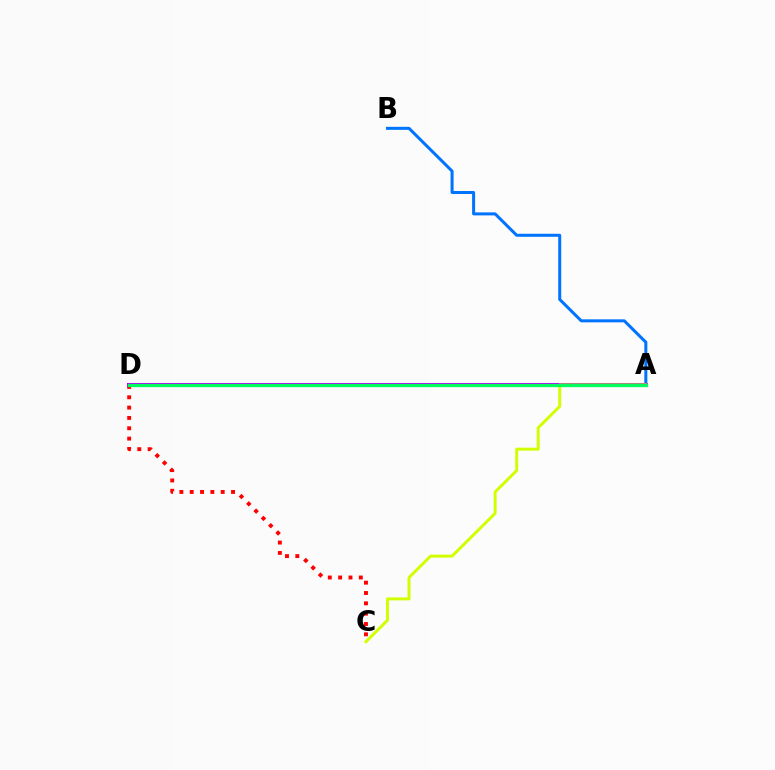{('A', 'B'): [{'color': '#0074ff', 'line_style': 'solid', 'thickness': 2.17}], ('C', 'D'): [{'color': '#ff0000', 'line_style': 'dotted', 'thickness': 2.81}], ('A', 'D'): [{'color': '#b900ff', 'line_style': 'solid', 'thickness': 2.9}, {'color': '#00ff5c', 'line_style': 'solid', 'thickness': 2.36}], ('A', 'C'): [{'color': '#d1ff00', 'line_style': 'solid', 'thickness': 2.13}]}